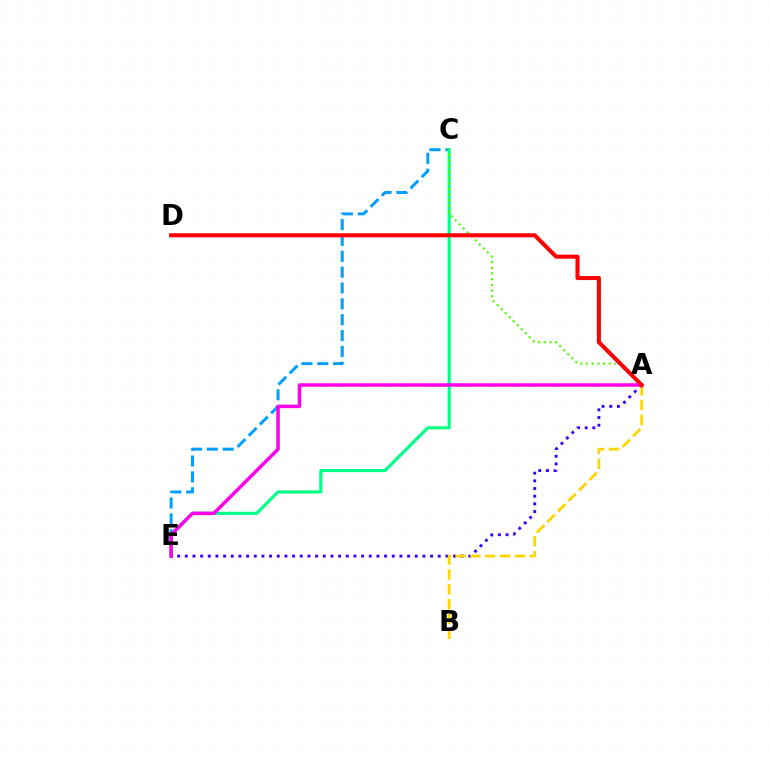{('C', 'E'): [{'color': '#009eff', 'line_style': 'dashed', 'thickness': 2.15}, {'color': '#00ff86', 'line_style': 'solid', 'thickness': 2.26}], ('A', 'E'): [{'color': '#3700ff', 'line_style': 'dotted', 'thickness': 2.08}, {'color': '#ff00ed', 'line_style': 'solid', 'thickness': 2.53}], ('A', 'B'): [{'color': '#ffd500', 'line_style': 'dashed', 'thickness': 2.02}], ('A', 'C'): [{'color': '#4fff00', 'line_style': 'dotted', 'thickness': 1.54}], ('A', 'D'): [{'color': '#ff0000', 'line_style': 'solid', 'thickness': 2.91}]}